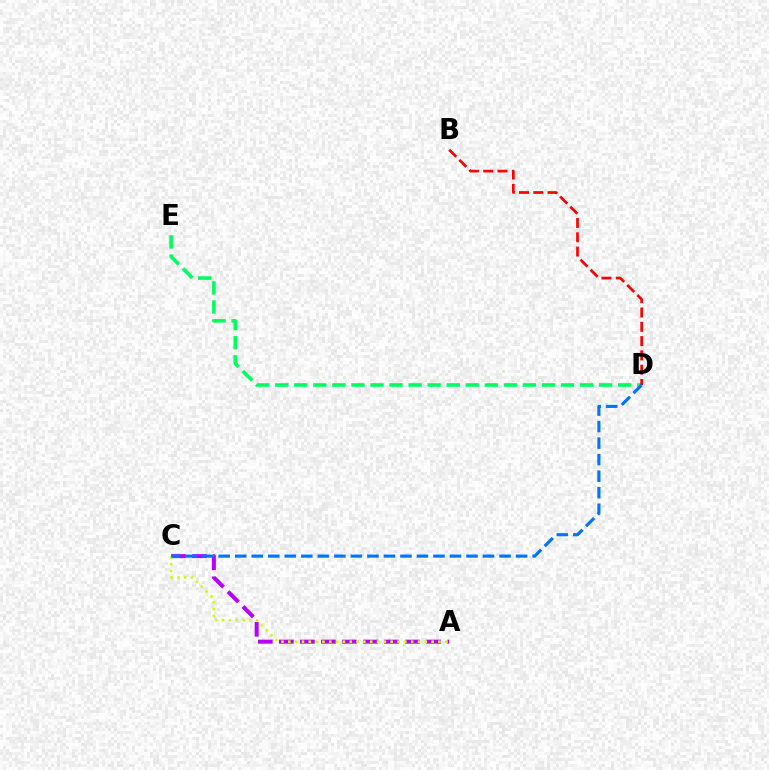{('D', 'E'): [{'color': '#00ff5c', 'line_style': 'dashed', 'thickness': 2.59}], ('B', 'D'): [{'color': '#ff0000', 'line_style': 'dashed', 'thickness': 1.94}], ('A', 'C'): [{'color': '#b900ff', 'line_style': 'dashed', 'thickness': 2.86}, {'color': '#d1ff00', 'line_style': 'dotted', 'thickness': 1.85}], ('C', 'D'): [{'color': '#0074ff', 'line_style': 'dashed', 'thickness': 2.24}]}